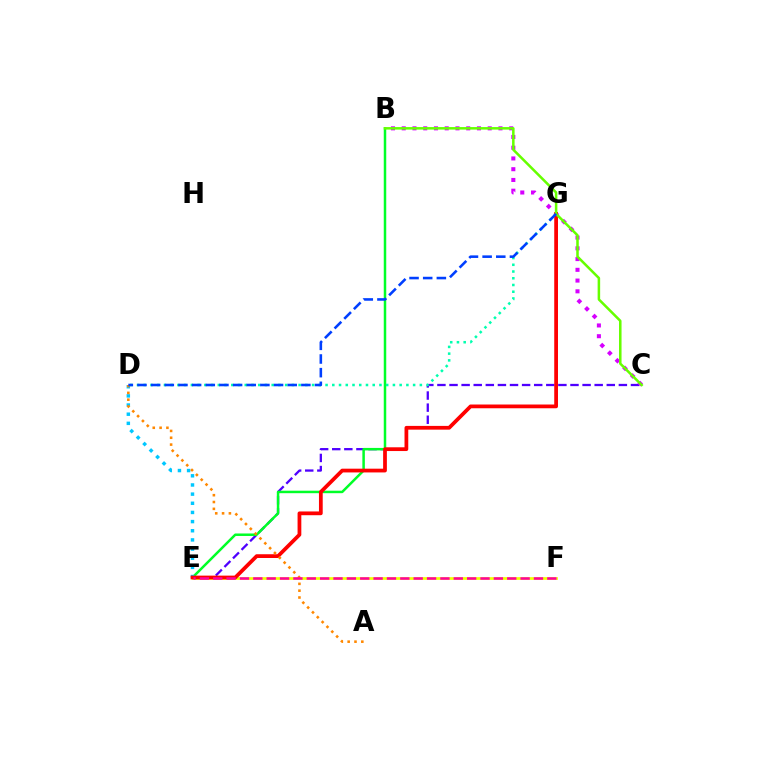{('C', 'E'): [{'color': '#4f00ff', 'line_style': 'dashed', 'thickness': 1.64}], ('B', 'C'): [{'color': '#d600ff', 'line_style': 'dotted', 'thickness': 2.92}, {'color': '#66ff00', 'line_style': 'solid', 'thickness': 1.82}], ('B', 'E'): [{'color': '#00ff27', 'line_style': 'solid', 'thickness': 1.79}], ('E', 'F'): [{'color': '#eeff00', 'line_style': 'solid', 'thickness': 1.96}, {'color': '#ff00a0', 'line_style': 'dashed', 'thickness': 1.82}], ('D', 'E'): [{'color': '#00c7ff', 'line_style': 'dotted', 'thickness': 2.49}], ('D', 'G'): [{'color': '#00ffaf', 'line_style': 'dotted', 'thickness': 1.83}, {'color': '#003fff', 'line_style': 'dashed', 'thickness': 1.86}], ('E', 'G'): [{'color': '#ff0000', 'line_style': 'solid', 'thickness': 2.7}], ('A', 'D'): [{'color': '#ff8800', 'line_style': 'dotted', 'thickness': 1.86}]}